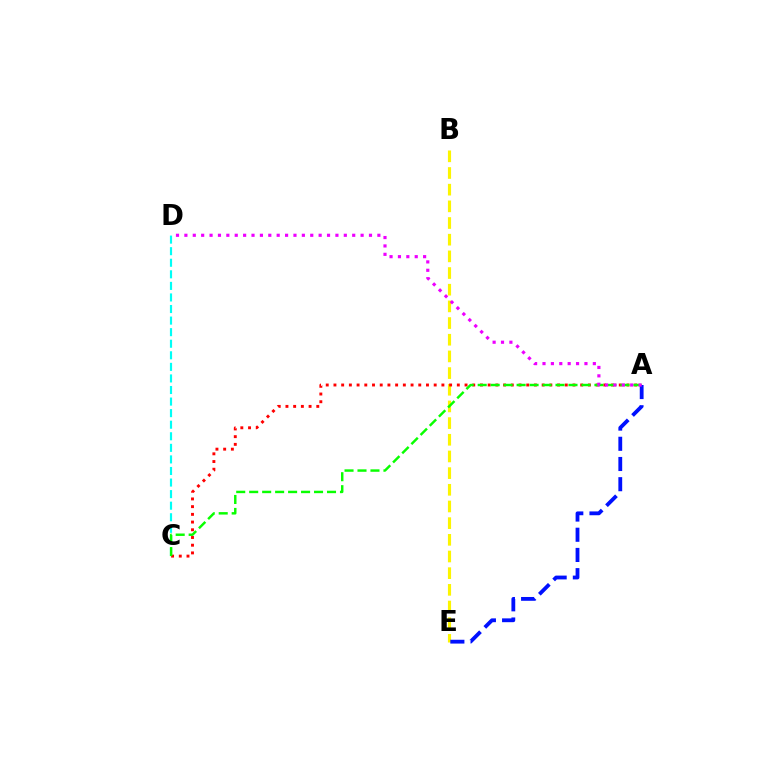{('C', 'D'): [{'color': '#00fff6', 'line_style': 'dashed', 'thickness': 1.57}], ('B', 'E'): [{'color': '#fcf500', 'line_style': 'dashed', 'thickness': 2.27}], ('A', 'C'): [{'color': '#ff0000', 'line_style': 'dotted', 'thickness': 2.1}, {'color': '#08ff00', 'line_style': 'dashed', 'thickness': 1.76}], ('A', 'E'): [{'color': '#0010ff', 'line_style': 'dashed', 'thickness': 2.74}], ('A', 'D'): [{'color': '#ee00ff', 'line_style': 'dotted', 'thickness': 2.28}]}